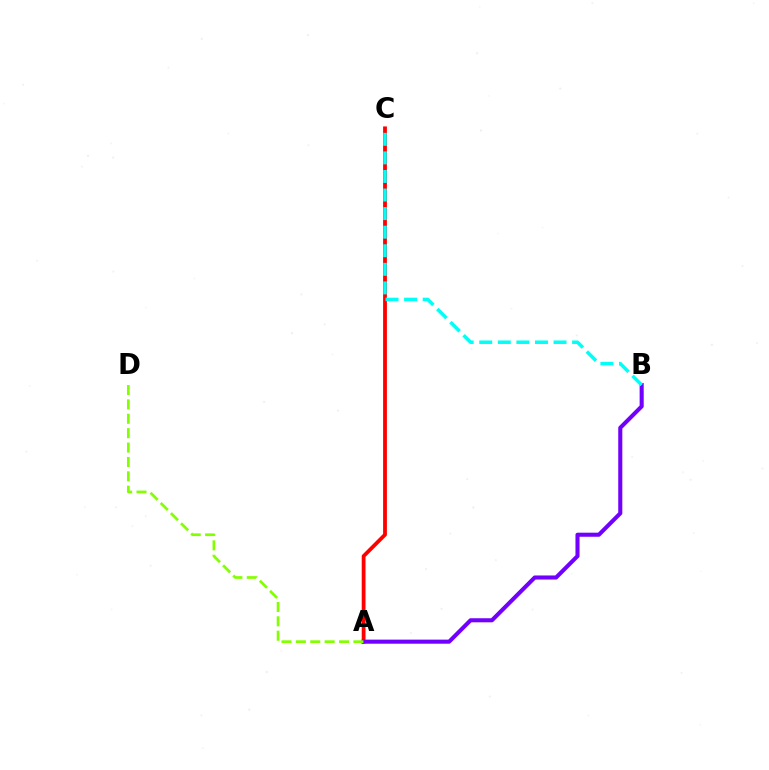{('A', 'C'): [{'color': '#ff0000', 'line_style': 'solid', 'thickness': 2.73}], ('A', 'B'): [{'color': '#7200ff', 'line_style': 'solid', 'thickness': 2.93}], ('B', 'C'): [{'color': '#00fff6', 'line_style': 'dashed', 'thickness': 2.52}], ('A', 'D'): [{'color': '#84ff00', 'line_style': 'dashed', 'thickness': 1.95}]}